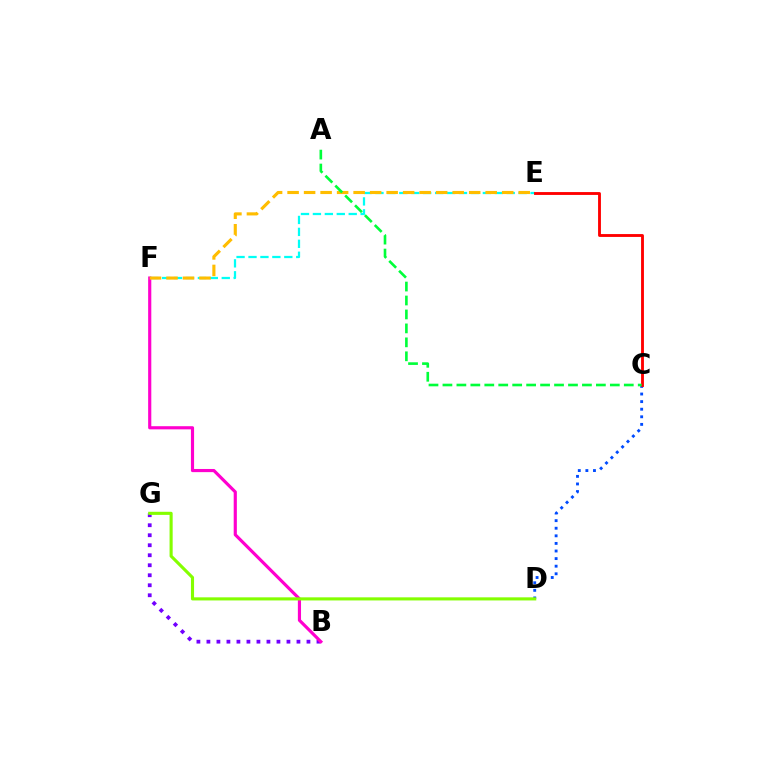{('B', 'G'): [{'color': '#7200ff', 'line_style': 'dotted', 'thickness': 2.72}], ('B', 'F'): [{'color': '#ff00cf', 'line_style': 'solid', 'thickness': 2.27}], ('C', 'D'): [{'color': '#004bff', 'line_style': 'dotted', 'thickness': 2.06}], ('E', 'F'): [{'color': '#00fff6', 'line_style': 'dashed', 'thickness': 1.62}, {'color': '#ffbd00', 'line_style': 'dashed', 'thickness': 2.24}], ('C', 'E'): [{'color': '#ff0000', 'line_style': 'solid', 'thickness': 2.06}], ('D', 'G'): [{'color': '#84ff00', 'line_style': 'solid', 'thickness': 2.24}], ('A', 'C'): [{'color': '#00ff39', 'line_style': 'dashed', 'thickness': 1.9}]}